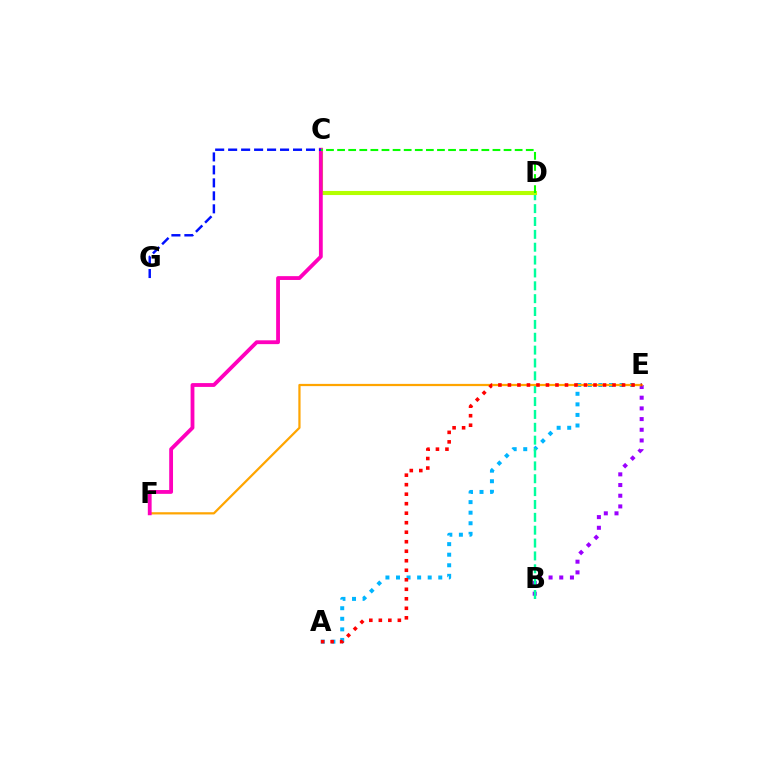{('B', 'E'): [{'color': '#9b00ff', 'line_style': 'dotted', 'thickness': 2.9}], ('A', 'E'): [{'color': '#00b5ff', 'line_style': 'dotted', 'thickness': 2.87}, {'color': '#ff0000', 'line_style': 'dotted', 'thickness': 2.58}], ('B', 'D'): [{'color': '#00ff9d', 'line_style': 'dashed', 'thickness': 1.75}], ('C', 'D'): [{'color': '#b3ff00', 'line_style': 'solid', 'thickness': 2.95}, {'color': '#08ff00', 'line_style': 'dashed', 'thickness': 1.51}], ('E', 'F'): [{'color': '#ffa500', 'line_style': 'solid', 'thickness': 1.6}], ('C', 'F'): [{'color': '#ff00bd', 'line_style': 'solid', 'thickness': 2.75}], ('C', 'G'): [{'color': '#0010ff', 'line_style': 'dashed', 'thickness': 1.76}]}